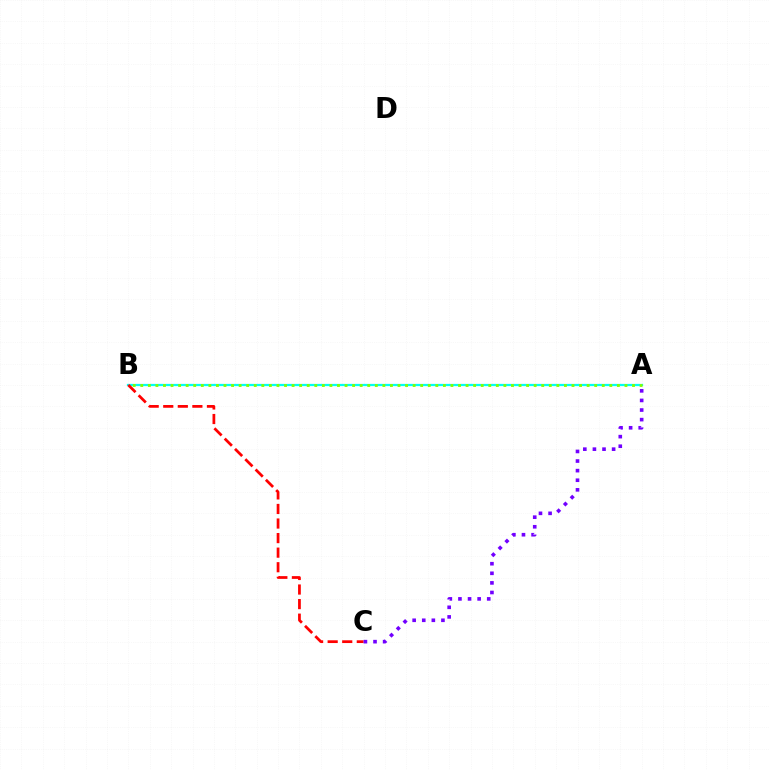{('A', 'B'): [{'color': '#00fff6', 'line_style': 'solid', 'thickness': 1.62}, {'color': '#84ff00', 'line_style': 'dotted', 'thickness': 2.06}], ('B', 'C'): [{'color': '#ff0000', 'line_style': 'dashed', 'thickness': 1.98}], ('A', 'C'): [{'color': '#7200ff', 'line_style': 'dotted', 'thickness': 2.61}]}